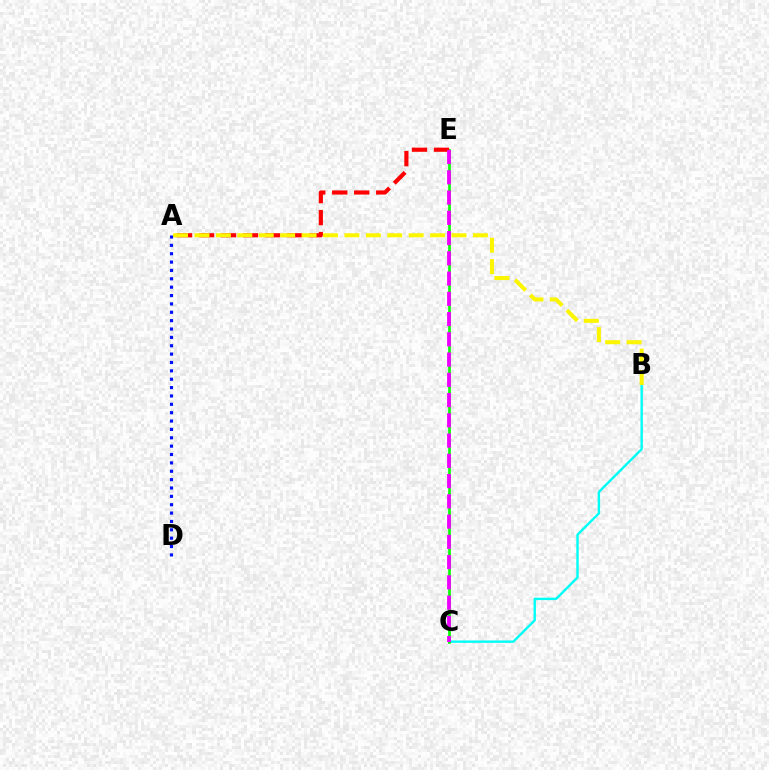{('B', 'C'): [{'color': '#00fff6', 'line_style': 'solid', 'thickness': 1.73}], ('C', 'E'): [{'color': '#08ff00', 'line_style': 'solid', 'thickness': 1.93}, {'color': '#ee00ff', 'line_style': 'dashed', 'thickness': 2.75}], ('A', 'E'): [{'color': '#ff0000', 'line_style': 'dashed', 'thickness': 2.99}], ('A', 'B'): [{'color': '#fcf500', 'line_style': 'dashed', 'thickness': 2.91}], ('A', 'D'): [{'color': '#0010ff', 'line_style': 'dotted', 'thickness': 2.27}]}